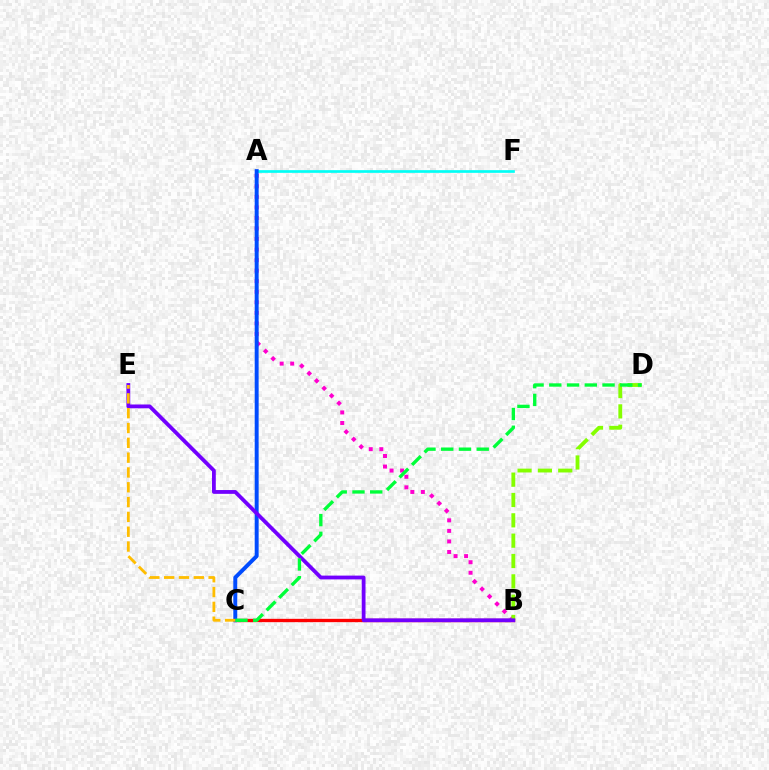{('B', 'C'): [{'color': '#ff0000', 'line_style': 'solid', 'thickness': 2.4}], ('A', 'F'): [{'color': '#00fff6', 'line_style': 'solid', 'thickness': 1.93}], ('A', 'B'): [{'color': '#ff00cf', 'line_style': 'dotted', 'thickness': 2.86}], ('A', 'C'): [{'color': '#004bff', 'line_style': 'solid', 'thickness': 2.84}], ('B', 'D'): [{'color': '#84ff00', 'line_style': 'dashed', 'thickness': 2.76}], ('B', 'E'): [{'color': '#7200ff', 'line_style': 'solid', 'thickness': 2.73}], ('C', 'D'): [{'color': '#00ff39', 'line_style': 'dashed', 'thickness': 2.41}], ('C', 'E'): [{'color': '#ffbd00', 'line_style': 'dashed', 'thickness': 2.01}]}